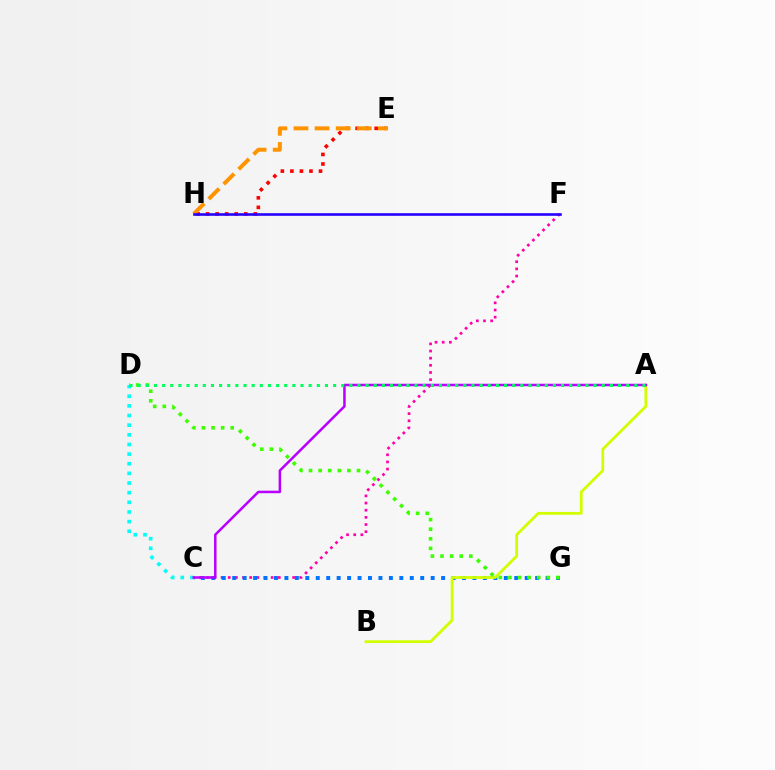{('C', 'F'): [{'color': '#ff00ac', 'line_style': 'dotted', 'thickness': 1.94}], ('C', 'G'): [{'color': '#0074ff', 'line_style': 'dotted', 'thickness': 2.84}], ('C', 'D'): [{'color': '#00fff6', 'line_style': 'dotted', 'thickness': 2.62}], ('A', 'B'): [{'color': '#d1ff00', 'line_style': 'solid', 'thickness': 2.0}], ('D', 'G'): [{'color': '#3dff00', 'line_style': 'dotted', 'thickness': 2.61}], ('E', 'H'): [{'color': '#ff0000', 'line_style': 'dotted', 'thickness': 2.59}, {'color': '#ff9400', 'line_style': 'dashed', 'thickness': 2.87}], ('A', 'C'): [{'color': '#b900ff', 'line_style': 'solid', 'thickness': 1.81}], ('F', 'H'): [{'color': '#2500ff', 'line_style': 'solid', 'thickness': 1.87}], ('A', 'D'): [{'color': '#00ff5c', 'line_style': 'dotted', 'thickness': 2.21}]}